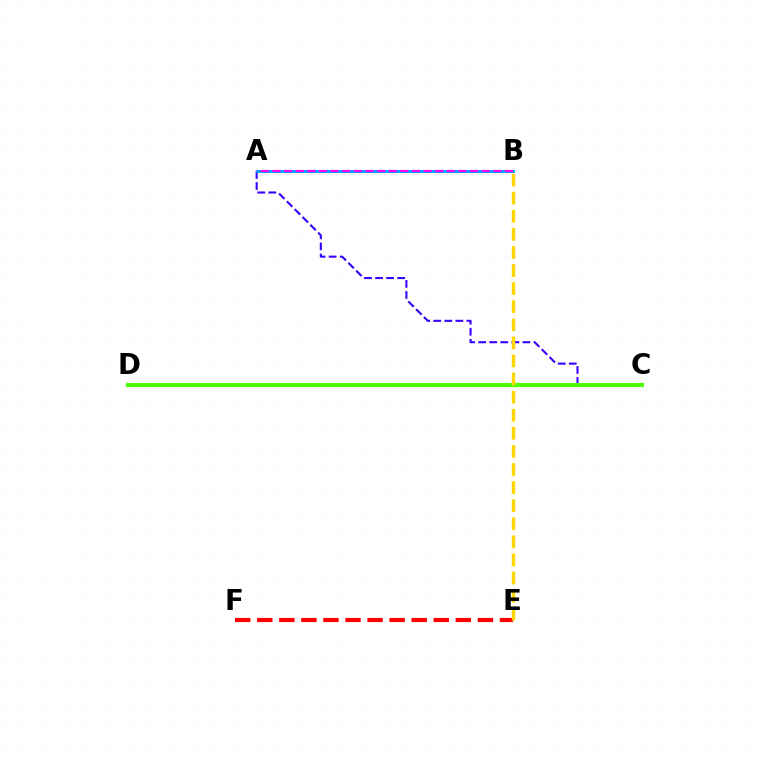{('A', 'C'): [{'color': '#3700ff', 'line_style': 'dashed', 'thickness': 1.5}], ('E', 'F'): [{'color': '#ff0000', 'line_style': 'dashed', 'thickness': 3.0}], ('A', 'B'): [{'color': '#009eff', 'line_style': 'solid', 'thickness': 2.07}, {'color': '#ff00ed', 'line_style': 'dashed', 'thickness': 1.58}], ('C', 'D'): [{'color': '#00ff86', 'line_style': 'dotted', 'thickness': 2.85}, {'color': '#4fff00', 'line_style': 'solid', 'thickness': 2.96}], ('B', 'E'): [{'color': '#ffd500', 'line_style': 'dashed', 'thickness': 2.46}]}